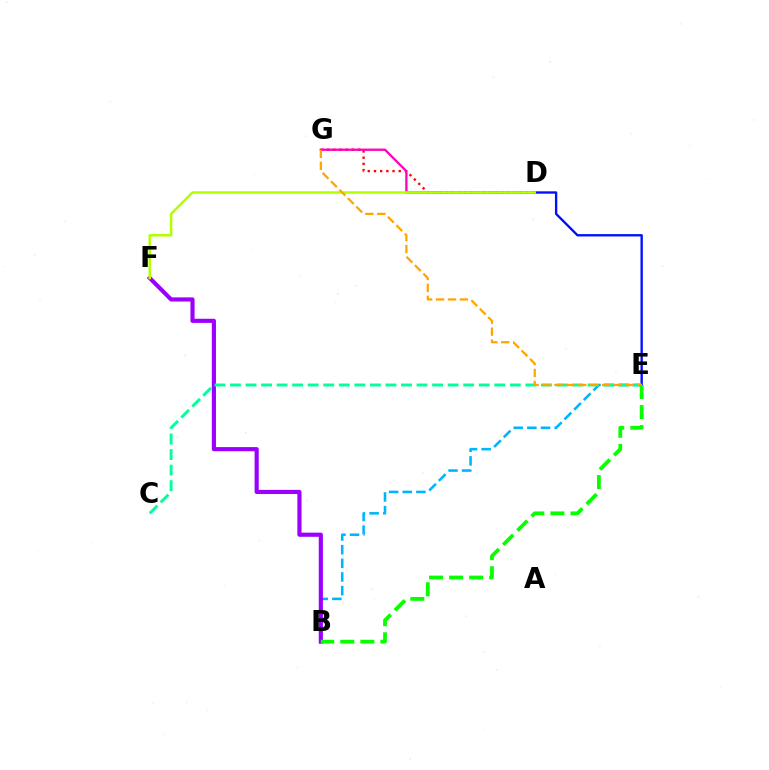{('D', 'E'): [{'color': '#0010ff', 'line_style': 'solid', 'thickness': 1.7}], ('D', 'G'): [{'color': '#ff0000', 'line_style': 'dotted', 'thickness': 1.68}, {'color': '#ff00bd', 'line_style': 'solid', 'thickness': 1.66}], ('B', 'E'): [{'color': '#00b5ff', 'line_style': 'dashed', 'thickness': 1.85}, {'color': '#08ff00', 'line_style': 'dashed', 'thickness': 2.72}], ('B', 'F'): [{'color': '#9b00ff', 'line_style': 'solid', 'thickness': 2.99}], ('D', 'F'): [{'color': '#b3ff00', 'line_style': 'solid', 'thickness': 1.81}], ('C', 'E'): [{'color': '#00ff9d', 'line_style': 'dashed', 'thickness': 2.11}], ('E', 'G'): [{'color': '#ffa500', 'line_style': 'dashed', 'thickness': 1.62}]}